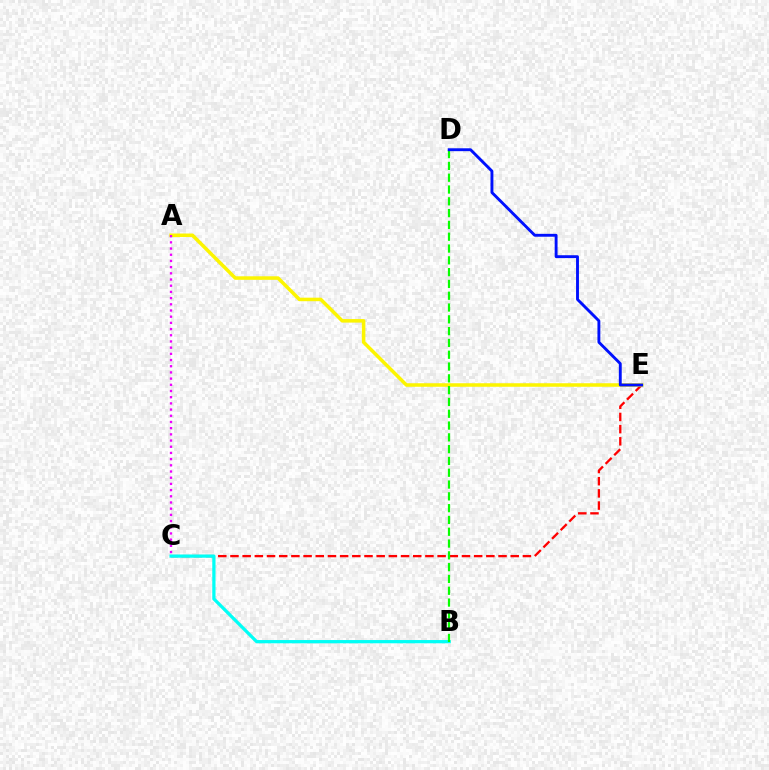{('C', 'E'): [{'color': '#ff0000', 'line_style': 'dashed', 'thickness': 1.66}], ('B', 'C'): [{'color': '#00fff6', 'line_style': 'solid', 'thickness': 2.34}], ('A', 'E'): [{'color': '#fcf500', 'line_style': 'solid', 'thickness': 2.54}], ('B', 'D'): [{'color': '#08ff00', 'line_style': 'dashed', 'thickness': 1.6}], ('A', 'C'): [{'color': '#ee00ff', 'line_style': 'dotted', 'thickness': 1.68}], ('D', 'E'): [{'color': '#0010ff', 'line_style': 'solid', 'thickness': 2.08}]}